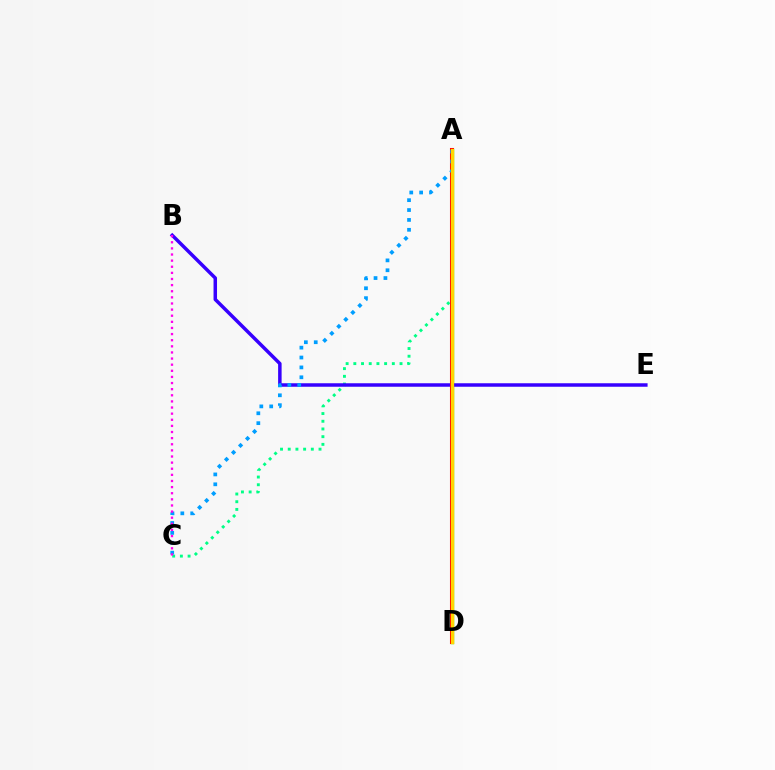{('A', 'D'): [{'color': '#4fff00', 'line_style': 'solid', 'thickness': 2.46}, {'color': '#ff0000', 'line_style': 'solid', 'thickness': 2.93}, {'color': '#ffd500', 'line_style': 'solid', 'thickness': 2.35}], ('A', 'C'): [{'color': '#00ff86', 'line_style': 'dotted', 'thickness': 2.09}, {'color': '#009eff', 'line_style': 'dotted', 'thickness': 2.68}], ('B', 'E'): [{'color': '#3700ff', 'line_style': 'solid', 'thickness': 2.51}], ('B', 'C'): [{'color': '#ff00ed', 'line_style': 'dotted', 'thickness': 1.66}]}